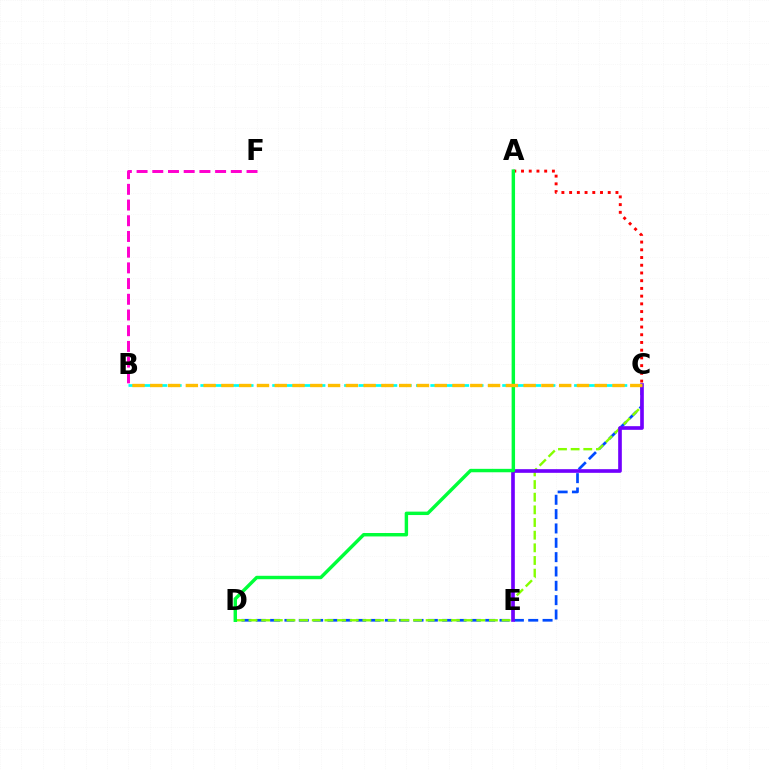{('C', 'D'): [{'color': '#004bff', 'line_style': 'dashed', 'thickness': 1.95}, {'color': '#84ff00', 'line_style': 'dashed', 'thickness': 1.72}], ('C', 'E'): [{'color': '#7200ff', 'line_style': 'solid', 'thickness': 2.63}], ('A', 'C'): [{'color': '#ff0000', 'line_style': 'dotted', 'thickness': 2.1}], ('B', 'C'): [{'color': '#00fff6', 'line_style': 'dashed', 'thickness': 1.95}, {'color': '#ffbd00', 'line_style': 'dashed', 'thickness': 2.42}], ('A', 'D'): [{'color': '#00ff39', 'line_style': 'solid', 'thickness': 2.47}], ('B', 'F'): [{'color': '#ff00cf', 'line_style': 'dashed', 'thickness': 2.13}]}